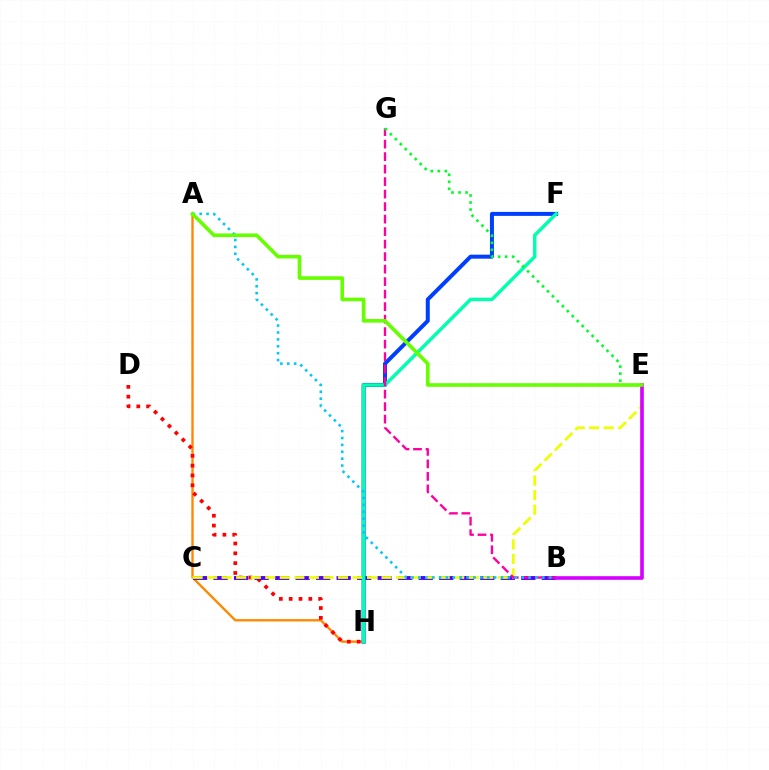{('A', 'H'): [{'color': '#ff8800', 'line_style': 'solid', 'thickness': 1.69}], ('D', 'H'): [{'color': '#ff0000', 'line_style': 'dotted', 'thickness': 2.67}], ('B', 'C'): [{'color': '#4f00ff', 'line_style': 'dashed', 'thickness': 2.79}], ('F', 'H'): [{'color': '#003fff', 'line_style': 'solid', 'thickness': 2.87}, {'color': '#00ffaf', 'line_style': 'solid', 'thickness': 2.48}], ('C', 'E'): [{'color': '#eeff00', 'line_style': 'dashed', 'thickness': 1.97}], ('B', 'G'): [{'color': '#ff00a0', 'line_style': 'dashed', 'thickness': 1.7}], ('A', 'B'): [{'color': '#00c7ff', 'line_style': 'dotted', 'thickness': 1.87}], ('B', 'E'): [{'color': '#d600ff', 'line_style': 'solid', 'thickness': 2.61}], ('E', 'G'): [{'color': '#00ff27', 'line_style': 'dotted', 'thickness': 1.91}], ('A', 'E'): [{'color': '#66ff00', 'line_style': 'solid', 'thickness': 2.6}]}